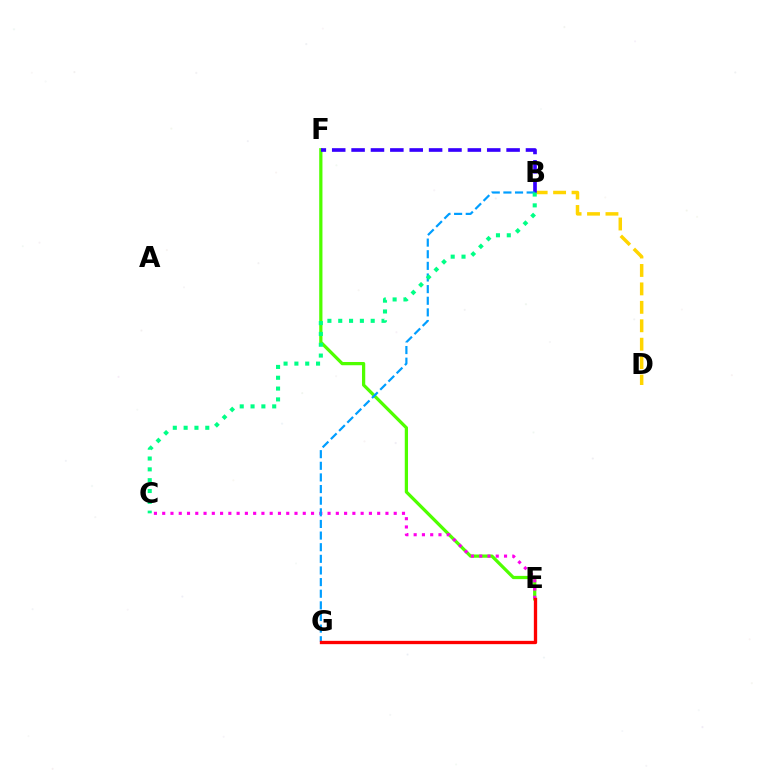{('E', 'F'): [{'color': '#4fff00', 'line_style': 'solid', 'thickness': 2.34}], ('B', 'D'): [{'color': '#ffd500', 'line_style': 'dashed', 'thickness': 2.5}], ('C', 'E'): [{'color': '#ff00ed', 'line_style': 'dotted', 'thickness': 2.25}], ('B', 'F'): [{'color': '#3700ff', 'line_style': 'dashed', 'thickness': 2.63}], ('B', 'G'): [{'color': '#009eff', 'line_style': 'dashed', 'thickness': 1.58}], ('B', 'C'): [{'color': '#00ff86', 'line_style': 'dotted', 'thickness': 2.94}], ('E', 'G'): [{'color': '#ff0000', 'line_style': 'solid', 'thickness': 2.39}]}